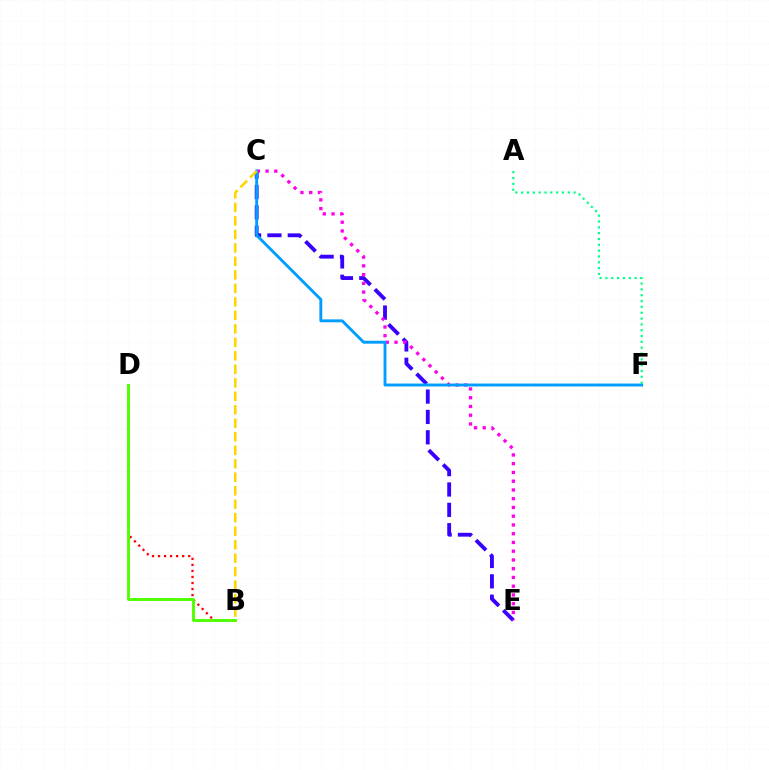{('C', 'E'): [{'color': '#3700ff', 'line_style': 'dashed', 'thickness': 2.76}, {'color': '#ff00ed', 'line_style': 'dotted', 'thickness': 2.38}], ('C', 'F'): [{'color': '#009eff', 'line_style': 'solid', 'thickness': 2.09}], ('B', 'D'): [{'color': '#ff0000', 'line_style': 'dotted', 'thickness': 1.64}, {'color': '#4fff00', 'line_style': 'solid', 'thickness': 2.09}], ('A', 'F'): [{'color': '#00ff86', 'line_style': 'dotted', 'thickness': 1.58}], ('B', 'C'): [{'color': '#ffd500', 'line_style': 'dashed', 'thickness': 1.83}]}